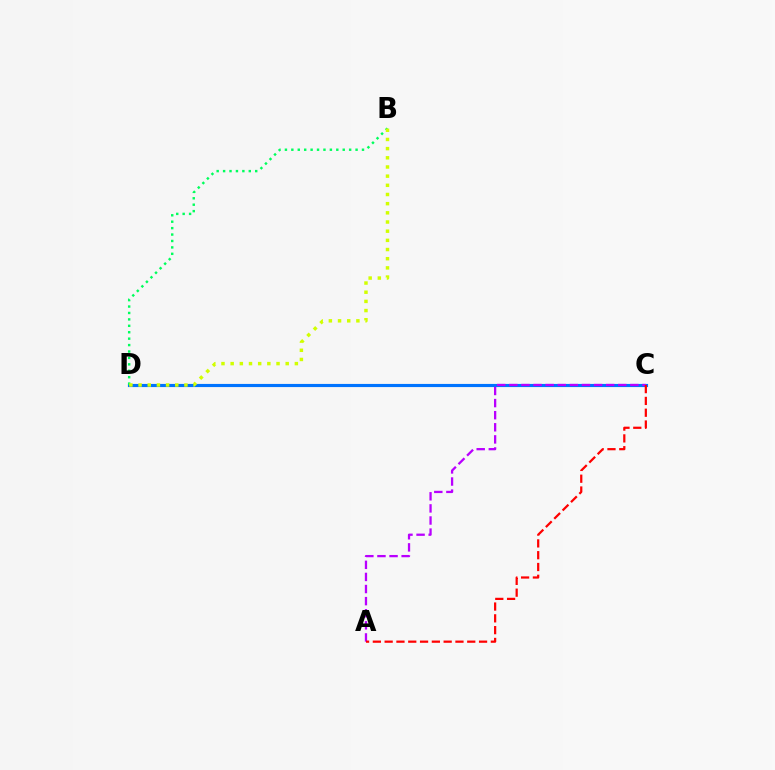{('C', 'D'): [{'color': '#0074ff', 'line_style': 'solid', 'thickness': 2.26}], ('A', 'C'): [{'color': '#b900ff', 'line_style': 'dashed', 'thickness': 1.64}, {'color': '#ff0000', 'line_style': 'dashed', 'thickness': 1.6}], ('B', 'D'): [{'color': '#00ff5c', 'line_style': 'dotted', 'thickness': 1.74}, {'color': '#d1ff00', 'line_style': 'dotted', 'thickness': 2.49}]}